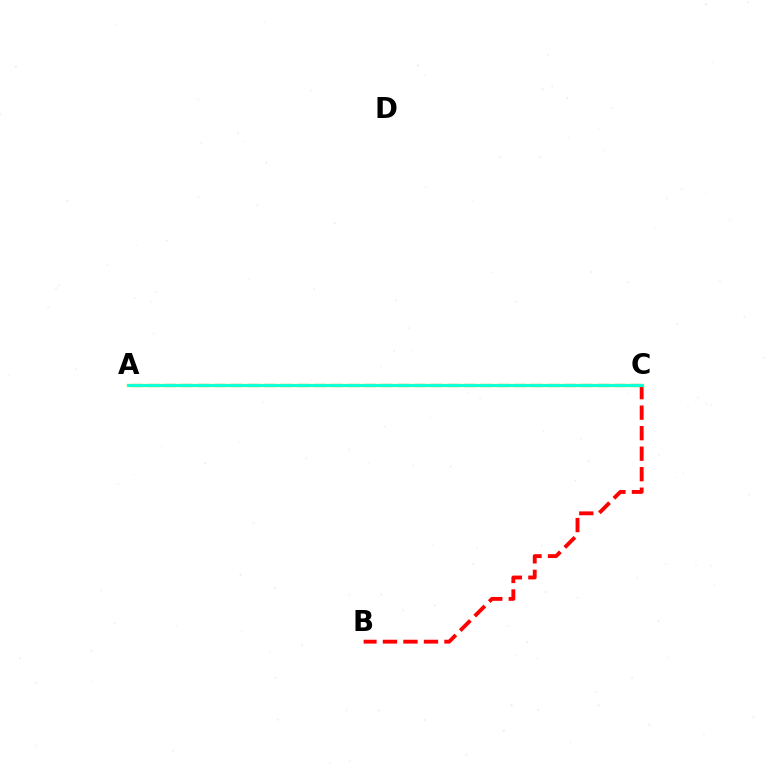{('B', 'C'): [{'color': '#ff0000', 'line_style': 'dashed', 'thickness': 2.79}], ('A', 'C'): [{'color': '#7200ff', 'line_style': 'dashed', 'thickness': 2.26}, {'color': '#84ff00', 'line_style': 'solid', 'thickness': 2.36}, {'color': '#00fff6', 'line_style': 'solid', 'thickness': 1.84}]}